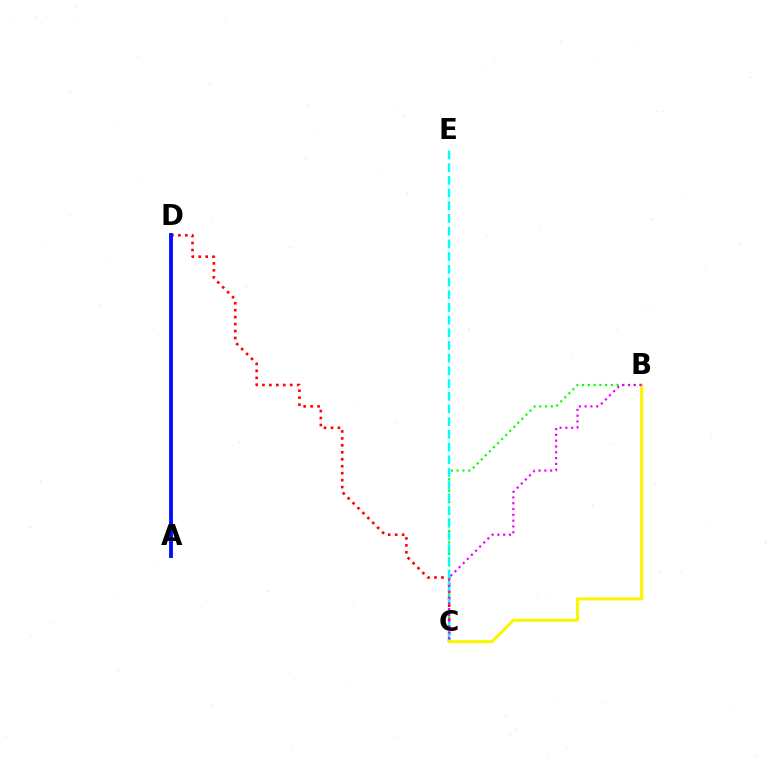{('B', 'C'): [{'color': '#08ff00', 'line_style': 'dotted', 'thickness': 1.56}, {'color': '#fcf500', 'line_style': 'solid', 'thickness': 2.19}, {'color': '#ee00ff', 'line_style': 'dotted', 'thickness': 1.58}], ('C', 'D'): [{'color': '#ff0000', 'line_style': 'dotted', 'thickness': 1.89}], ('A', 'D'): [{'color': '#0010ff', 'line_style': 'solid', 'thickness': 2.78}], ('C', 'E'): [{'color': '#00fff6', 'line_style': 'dashed', 'thickness': 1.73}]}